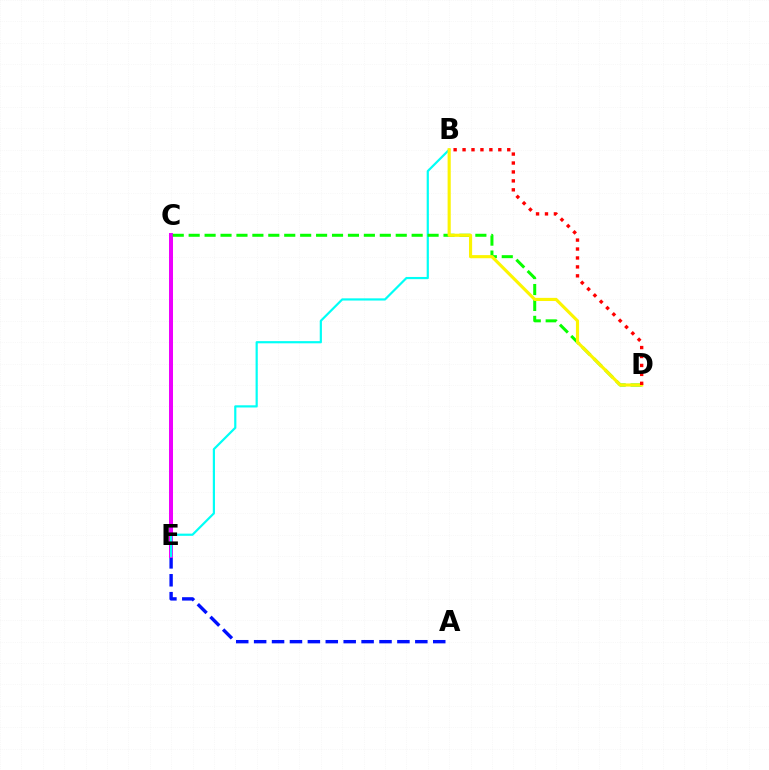{('A', 'E'): [{'color': '#0010ff', 'line_style': 'dashed', 'thickness': 2.43}], ('C', 'E'): [{'color': '#ee00ff', 'line_style': 'solid', 'thickness': 2.87}], ('B', 'E'): [{'color': '#00fff6', 'line_style': 'solid', 'thickness': 1.58}], ('C', 'D'): [{'color': '#08ff00', 'line_style': 'dashed', 'thickness': 2.16}], ('B', 'D'): [{'color': '#fcf500', 'line_style': 'solid', 'thickness': 2.26}, {'color': '#ff0000', 'line_style': 'dotted', 'thickness': 2.43}]}